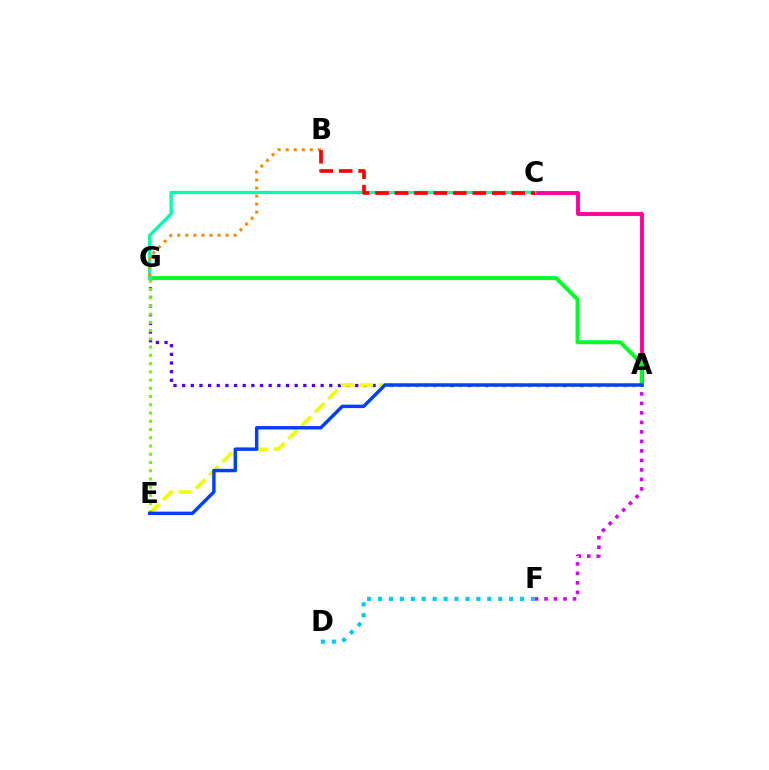{('A', 'G'): [{'color': '#4f00ff', 'line_style': 'dotted', 'thickness': 2.35}, {'color': '#00ff27', 'line_style': 'solid', 'thickness': 2.84}], ('A', 'C'): [{'color': '#ff00a0', 'line_style': 'solid', 'thickness': 2.79}], ('C', 'G'): [{'color': '#00ffaf', 'line_style': 'solid', 'thickness': 2.37}], ('A', 'F'): [{'color': '#d600ff', 'line_style': 'dotted', 'thickness': 2.58}], ('A', 'E'): [{'color': '#eeff00', 'line_style': 'dashed', 'thickness': 2.56}, {'color': '#003fff', 'line_style': 'solid', 'thickness': 2.46}], ('D', 'F'): [{'color': '#00c7ff', 'line_style': 'dotted', 'thickness': 2.97}], ('B', 'G'): [{'color': '#ff8800', 'line_style': 'dotted', 'thickness': 2.18}], ('B', 'C'): [{'color': '#ff0000', 'line_style': 'dashed', 'thickness': 2.64}], ('E', 'G'): [{'color': '#66ff00', 'line_style': 'dotted', 'thickness': 2.24}]}